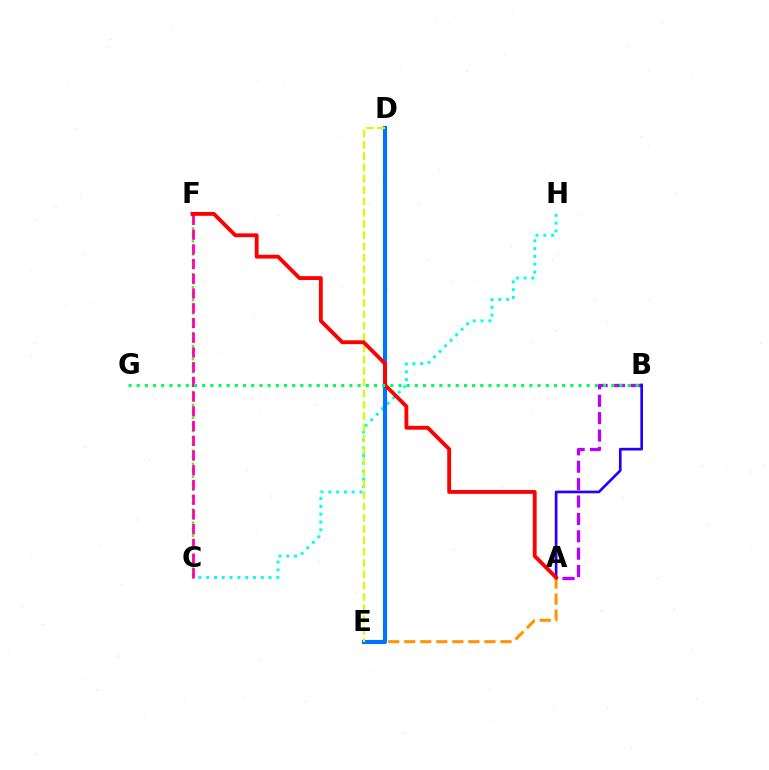{('C', 'H'): [{'color': '#00fff6', 'line_style': 'dotted', 'thickness': 2.12}], ('C', 'F'): [{'color': '#3dff00', 'line_style': 'dotted', 'thickness': 1.78}, {'color': '#ff00ac', 'line_style': 'dashed', 'thickness': 2.0}], ('A', 'E'): [{'color': '#ff9400', 'line_style': 'dashed', 'thickness': 2.18}], ('D', 'E'): [{'color': '#0074ff', 'line_style': 'solid', 'thickness': 2.99}, {'color': '#d1ff00', 'line_style': 'dashed', 'thickness': 1.54}], ('A', 'B'): [{'color': '#b900ff', 'line_style': 'dashed', 'thickness': 2.36}, {'color': '#2500ff', 'line_style': 'solid', 'thickness': 1.92}], ('A', 'F'): [{'color': '#ff0000', 'line_style': 'solid', 'thickness': 2.77}], ('B', 'G'): [{'color': '#00ff5c', 'line_style': 'dotted', 'thickness': 2.22}]}